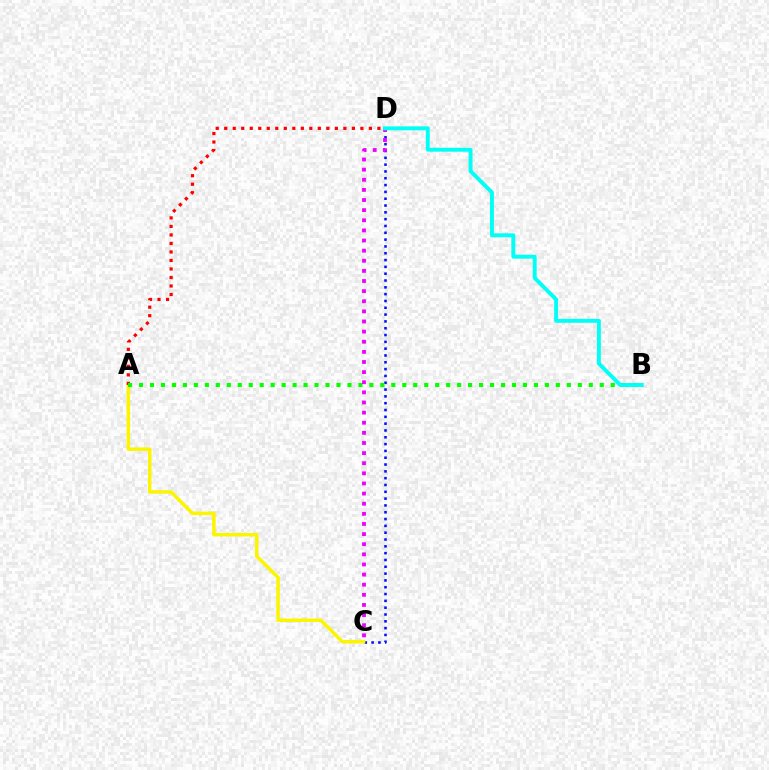{('C', 'D'): [{'color': '#0010ff', 'line_style': 'dotted', 'thickness': 1.85}, {'color': '#ee00ff', 'line_style': 'dotted', 'thickness': 2.75}], ('A', 'C'): [{'color': '#fcf500', 'line_style': 'solid', 'thickness': 2.51}], ('A', 'D'): [{'color': '#ff0000', 'line_style': 'dotted', 'thickness': 2.31}], ('A', 'B'): [{'color': '#08ff00', 'line_style': 'dotted', 'thickness': 2.98}], ('B', 'D'): [{'color': '#00fff6', 'line_style': 'solid', 'thickness': 2.82}]}